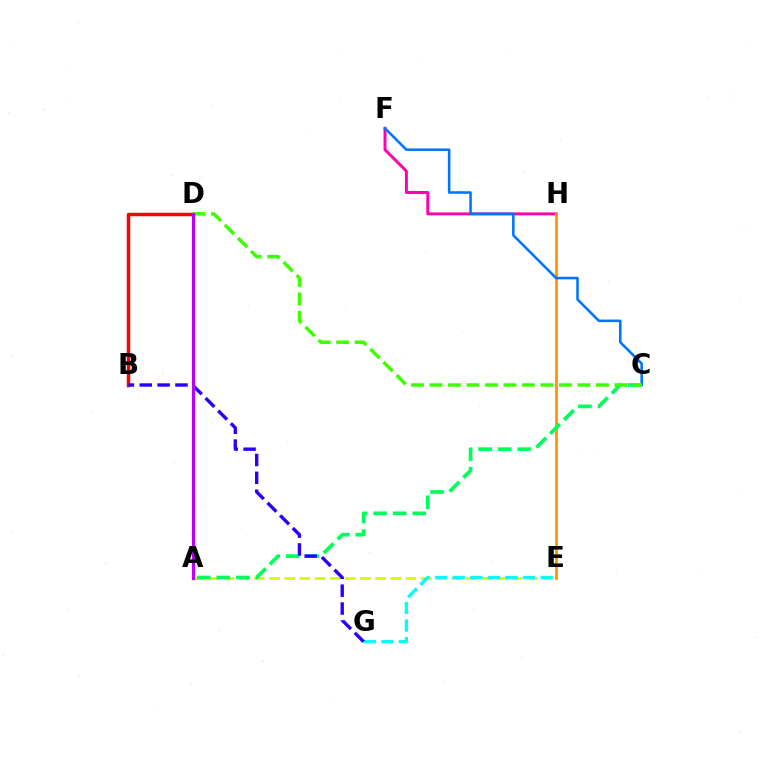{('A', 'E'): [{'color': '#d1ff00', 'line_style': 'dashed', 'thickness': 2.06}], ('F', 'H'): [{'color': '#ff00ac', 'line_style': 'solid', 'thickness': 2.12}], ('E', 'H'): [{'color': '#ff9400', 'line_style': 'solid', 'thickness': 1.99}], ('C', 'F'): [{'color': '#0074ff', 'line_style': 'solid', 'thickness': 1.84}], ('E', 'G'): [{'color': '#00fff6', 'line_style': 'dashed', 'thickness': 2.39}], ('A', 'C'): [{'color': '#00ff5c', 'line_style': 'dashed', 'thickness': 2.66}], ('B', 'D'): [{'color': '#ff0000', 'line_style': 'solid', 'thickness': 2.5}], ('C', 'D'): [{'color': '#3dff00', 'line_style': 'dashed', 'thickness': 2.51}], ('B', 'G'): [{'color': '#2500ff', 'line_style': 'dashed', 'thickness': 2.43}], ('A', 'D'): [{'color': '#b900ff', 'line_style': 'solid', 'thickness': 2.28}]}